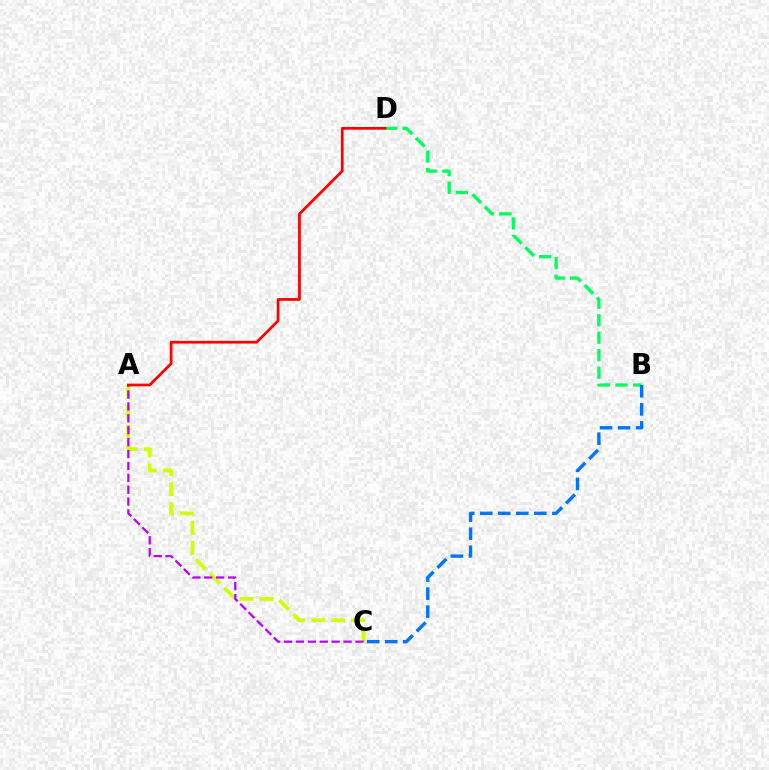{('B', 'D'): [{'color': '#00ff5c', 'line_style': 'dashed', 'thickness': 2.37}], ('A', 'C'): [{'color': '#d1ff00', 'line_style': 'dashed', 'thickness': 2.72}, {'color': '#b900ff', 'line_style': 'dashed', 'thickness': 1.62}], ('B', 'C'): [{'color': '#0074ff', 'line_style': 'dashed', 'thickness': 2.45}], ('A', 'D'): [{'color': '#ff0000', 'line_style': 'solid', 'thickness': 1.97}]}